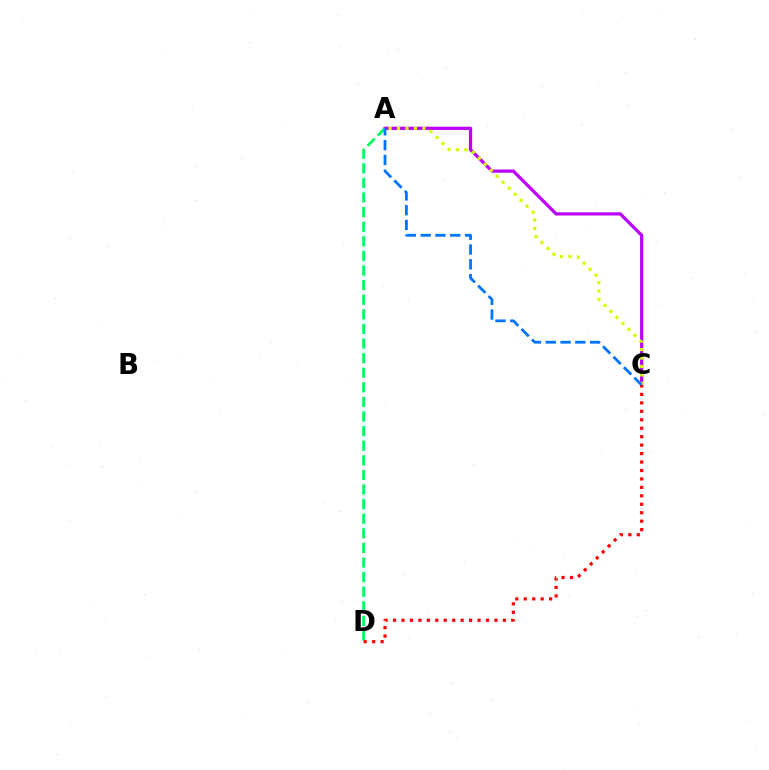{('A', 'C'): [{'color': '#b900ff', 'line_style': 'solid', 'thickness': 2.32}, {'color': '#d1ff00', 'line_style': 'dotted', 'thickness': 2.3}, {'color': '#0074ff', 'line_style': 'dashed', 'thickness': 2.01}], ('A', 'D'): [{'color': '#00ff5c', 'line_style': 'dashed', 'thickness': 1.98}], ('C', 'D'): [{'color': '#ff0000', 'line_style': 'dotted', 'thickness': 2.3}]}